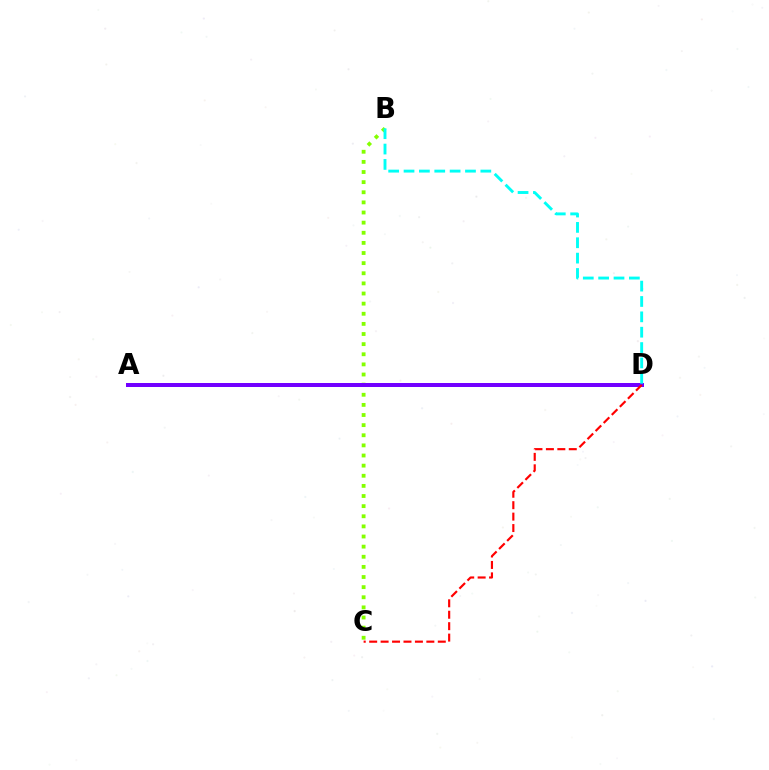{('B', 'C'): [{'color': '#84ff00', 'line_style': 'dotted', 'thickness': 2.75}], ('A', 'D'): [{'color': '#7200ff', 'line_style': 'solid', 'thickness': 2.88}], ('C', 'D'): [{'color': '#ff0000', 'line_style': 'dashed', 'thickness': 1.55}], ('B', 'D'): [{'color': '#00fff6', 'line_style': 'dashed', 'thickness': 2.09}]}